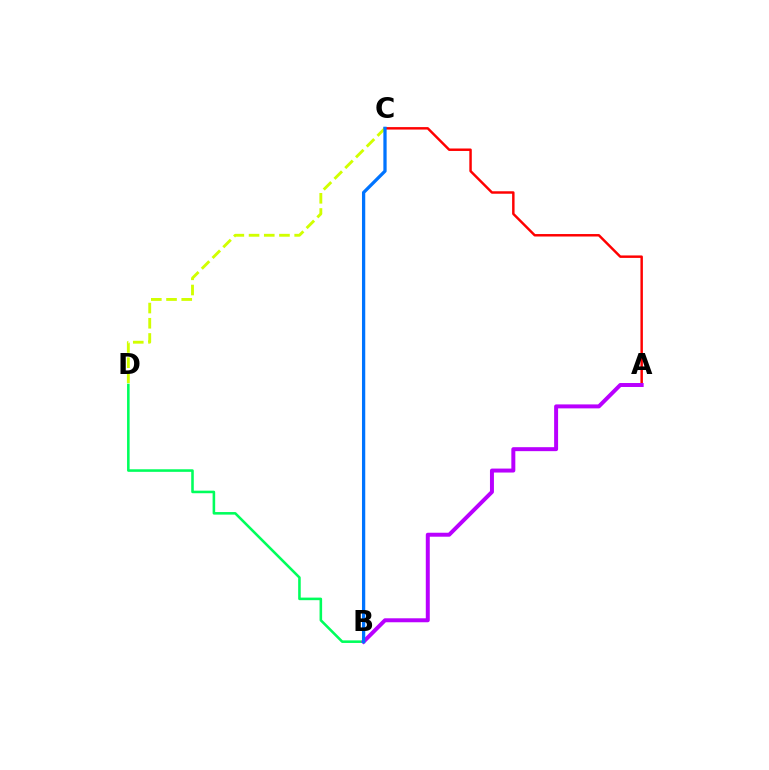{('A', 'C'): [{'color': '#ff0000', 'line_style': 'solid', 'thickness': 1.77}], ('C', 'D'): [{'color': '#d1ff00', 'line_style': 'dashed', 'thickness': 2.07}], ('B', 'D'): [{'color': '#00ff5c', 'line_style': 'solid', 'thickness': 1.85}], ('A', 'B'): [{'color': '#b900ff', 'line_style': 'solid', 'thickness': 2.86}], ('B', 'C'): [{'color': '#0074ff', 'line_style': 'solid', 'thickness': 2.35}]}